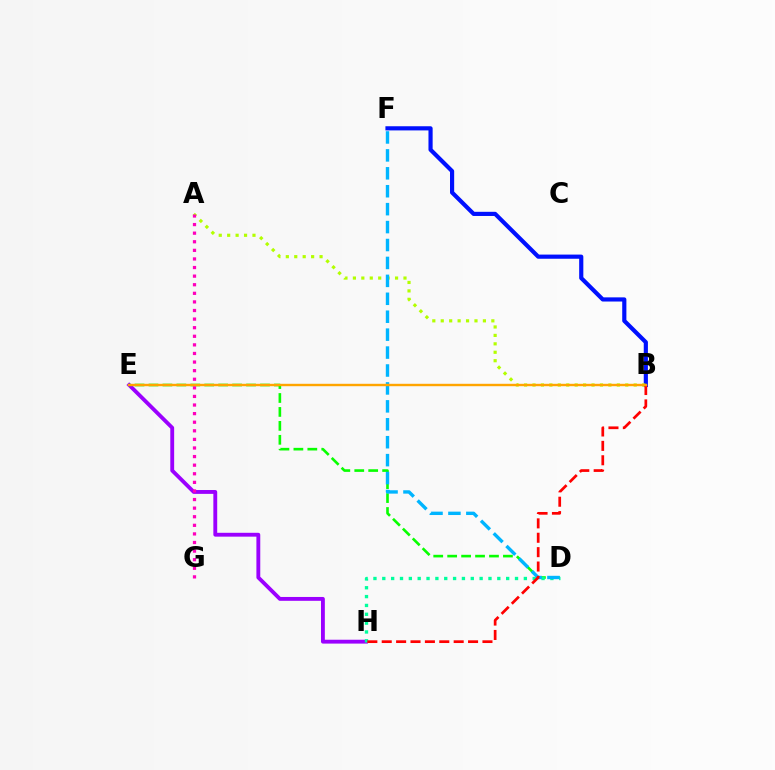{('E', 'H'): [{'color': '#9b00ff', 'line_style': 'solid', 'thickness': 2.77}], ('B', 'F'): [{'color': '#0010ff', 'line_style': 'solid', 'thickness': 3.0}], ('D', 'E'): [{'color': '#08ff00', 'line_style': 'dashed', 'thickness': 1.89}], ('D', 'H'): [{'color': '#00ff9d', 'line_style': 'dotted', 'thickness': 2.4}], ('A', 'B'): [{'color': '#b3ff00', 'line_style': 'dotted', 'thickness': 2.29}], ('A', 'G'): [{'color': '#ff00bd', 'line_style': 'dotted', 'thickness': 2.33}], ('D', 'F'): [{'color': '#00b5ff', 'line_style': 'dashed', 'thickness': 2.44}], ('B', 'H'): [{'color': '#ff0000', 'line_style': 'dashed', 'thickness': 1.95}], ('B', 'E'): [{'color': '#ffa500', 'line_style': 'solid', 'thickness': 1.73}]}